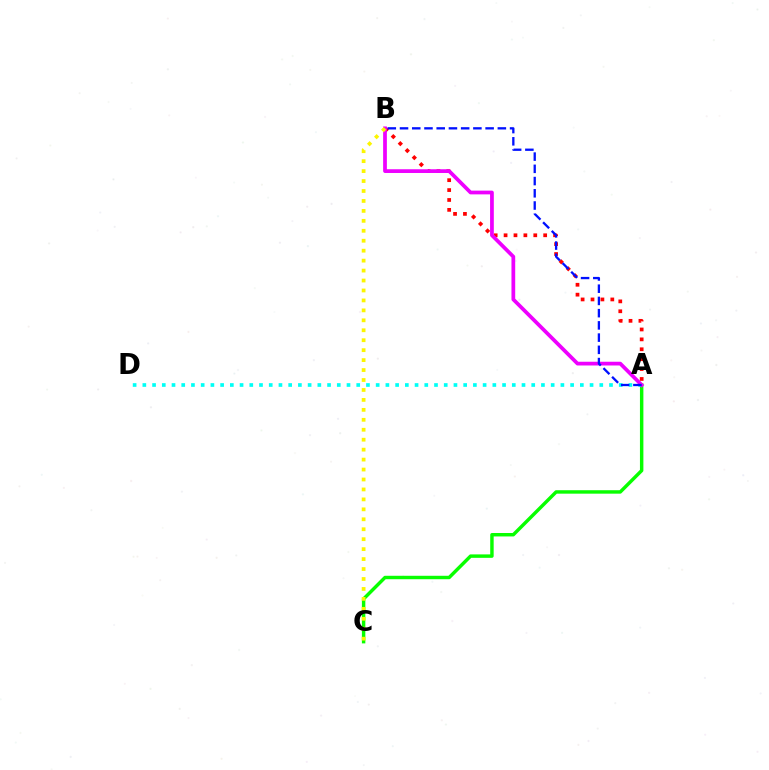{('A', 'C'): [{'color': '#08ff00', 'line_style': 'solid', 'thickness': 2.48}], ('A', 'D'): [{'color': '#00fff6', 'line_style': 'dotted', 'thickness': 2.64}], ('A', 'B'): [{'color': '#ff0000', 'line_style': 'dotted', 'thickness': 2.69}, {'color': '#ee00ff', 'line_style': 'solid', 'thickness': 2.69}, {'color': '#0010ff', 'line_style': 'dashed', 'thickness': 1.66}], ('B', 'C'): [{'color': '#fcf500', 'line_style': 'dotted', 'thickness': 2.7}]}